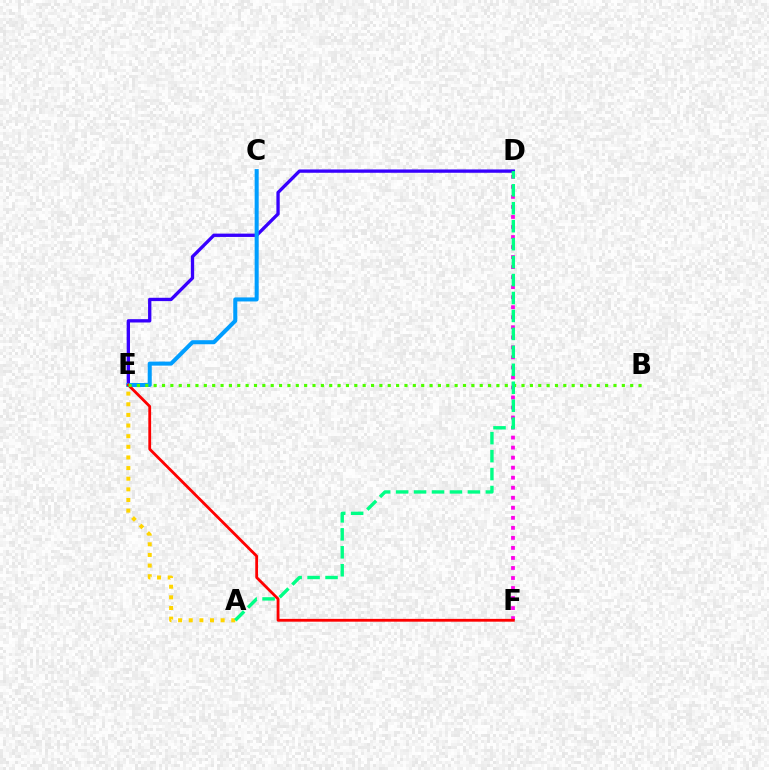{('D', 'E'): [{'color': '#3700ff', 'line_style': 'solid', 'thickness': 2.39}], ('D', 'F'): [{'color': '#ff00ed', 'line_style': 'dotted', 'thickness': 2.72}], ('A', 'E'): [{'color': '#ffd500', 'line_style': 'dotted', 'thickness': 2.89}], ('C', 'E'): [{'color': '#009eff', 'line_style': 'solid', 'thickness': 2.91}], ('E', 'F'): [{'color': '#ff0000', 'line_style': 'solid', 'thickness': 2.02}], ('B', 'E'): [{'color': '#4fff00', 'line_style': 'dotted', 'thickness': 2.27}], ('A', 'D'): [{'color': '#00ff86', 'line_style': 'dashed', 'thickness': 2.44}]}